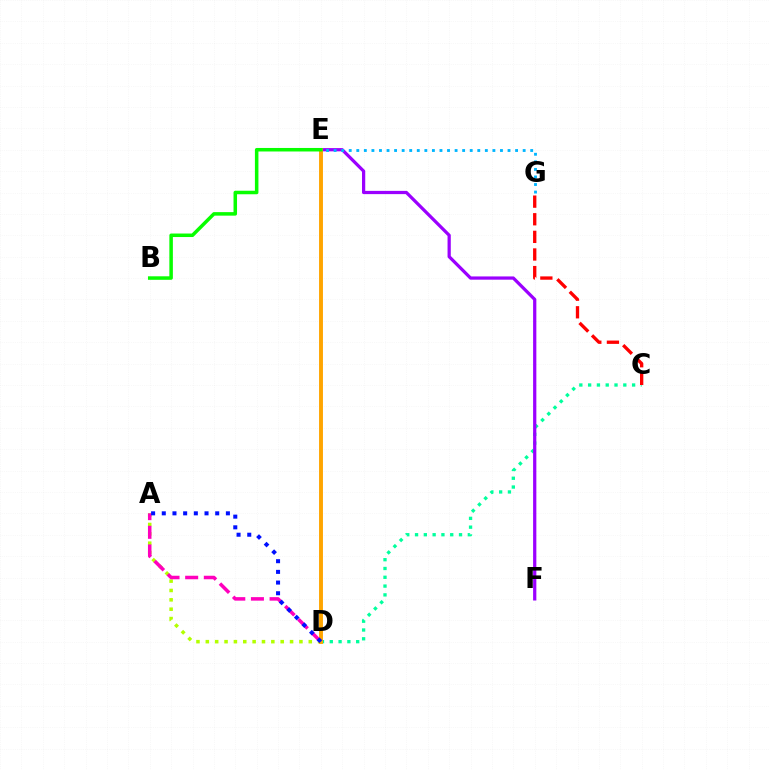{('A', 'D'): [{'color': '#b3ff00', 'line_style': 'dotted', 'thickness': 2.54}, {'color': '#ff00bd', 'line_style': 'dashed', 'thickness': 2.53}, {'color': '#0010ff', 'line_style': 'dotted', 'thickness': 2.9}], ('C', 'D'): [{'color': '#00ff9d', 'line_style': 'dotted', 'thickness': 2.39}], ('E', 'F'): [{'color': '#9b00ff', 'line_style': 'solid', 'thickness': 2.33}], ('E', 'G'): [{'color': '#00b5ff', 'line_style': 'dotted', 'thickness': 2.05}], ('C', 'G'): [{'color': '#ff0000', 'line_style': 'dashed', 'thickness': 2.39}], ('D', 'E'): [{'color': '#ffa500', 'line_style': 'solid', 'thickness': 2.81}], ('B', 'E'): [{'color': '#08ff00', 'line_style': 'solid', 'thickness': 2.53}]}